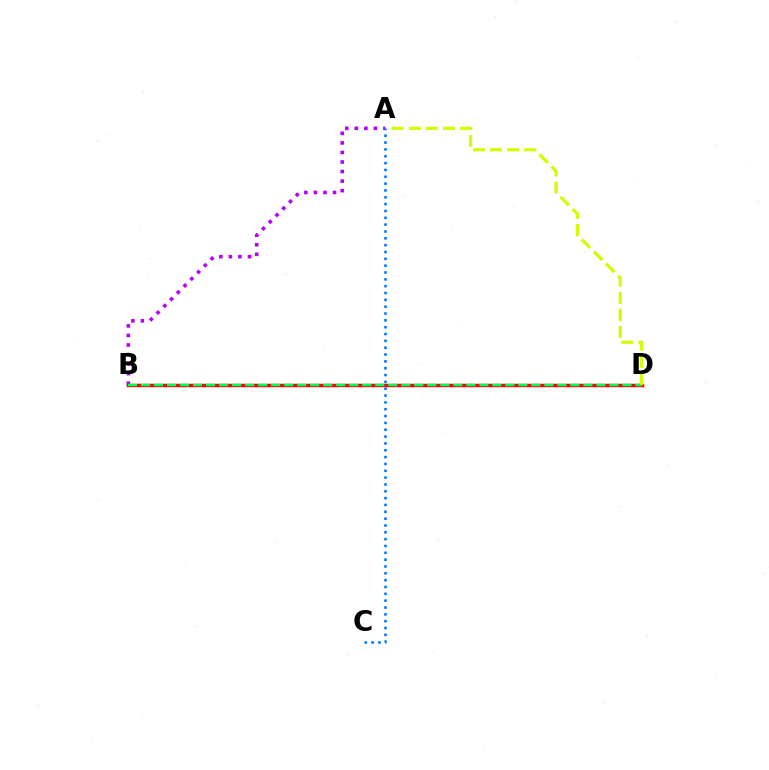{('A', 'B'): [{'color': '#b900ff', 'line_style': 'dotted', 'thickness': 2.59}], ('B', 'D'): [{'color': '#ff0000', 'line_style': 'solid', 'thickness': 2.47}, {'color': '#00ff5c', 'line_style': 'dashed', 'thickness': 1.77}], ('A', 'D'): [{'color': '#d1ff00', 'line_style': 'dashed', 'thickness': 2.32}], ('A', 'C'): [{'color': '#0074ff', 'line_style': 'dotted', 'thickness': 1.86}]}